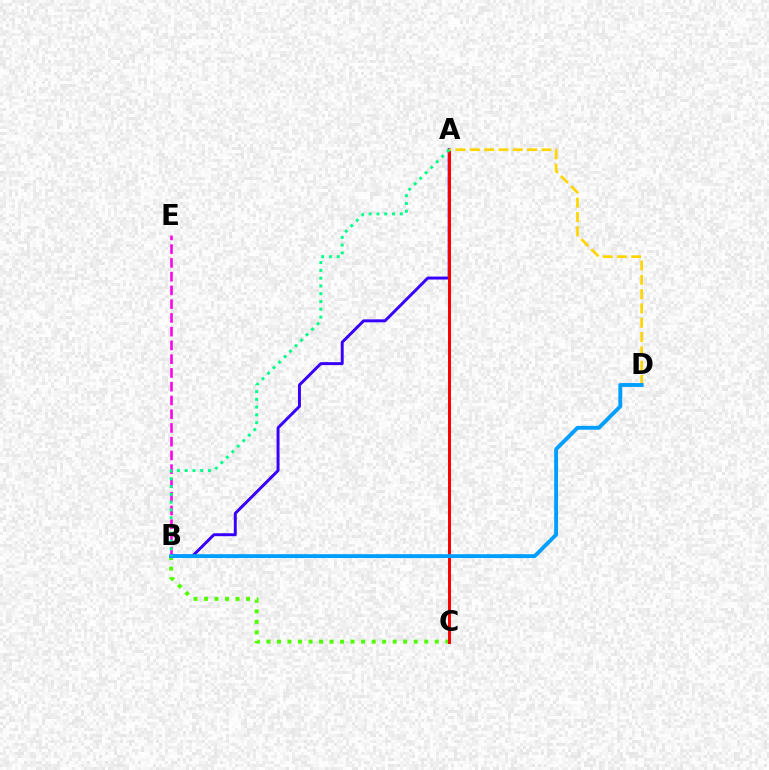{('B', 'C'): [{'color': '#4fff00', 'line_style': 'dotted', 'thickness': 2.86}], ('A', 'B'): [{'color': '#3700ff', 'line_style': 'solid', 'thickness': 2.12}, {'color': '#00ff86', 'line_style': 'dotted', 'thickness': 2.11}], ('A', 'C'): [{'color': '#ff0000', 'line_style': 'solid', 'thickness': 2.14}], ('B', 'E'): [{'color': '#ff00ed', 'line_style': 'dashed', 'thickness': 1.87}], ('A', 'D'): [{'color': '#ffd500', 'line_style': 'dashed', 'thickness': 1.94}], ('B', 'D'): [{'color': '#009eff', 'line_style': 'solid', 'thickness': 2.78}]}